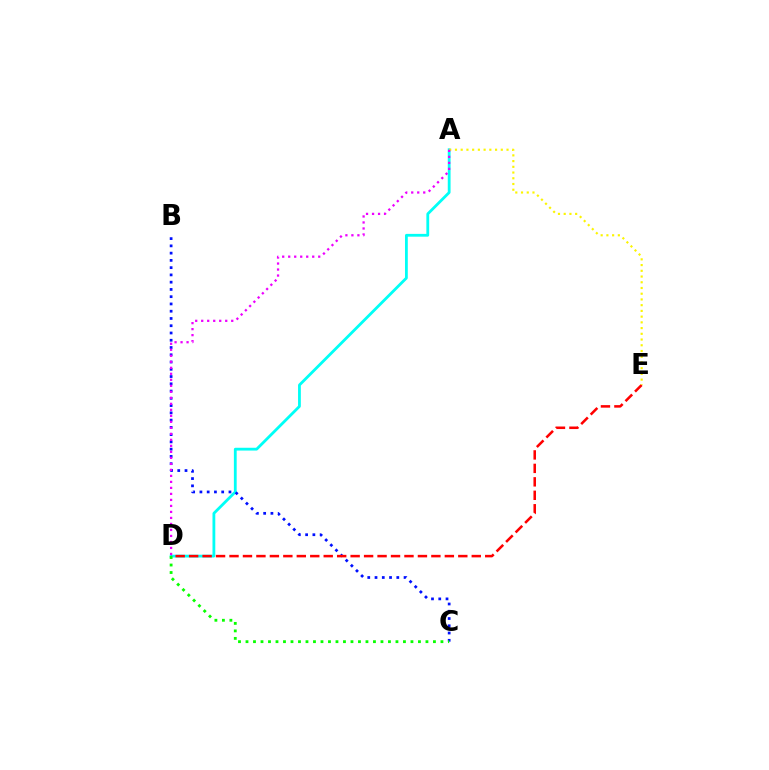{('A', 'D'): [{'color': '#00fff6', 'line_style': 'solid', 'thickness': 2.02}, {'color': '#ee00ff', 'line_style': 'dotted', 'thickness': 1.63}], ('B', 'C'): [{'color': '#0010ff', 'line_style': 'dotted', 'thickness': 1.97}], ('D', 'E'): [{'color': '#ff0000', 'line_style': 'dashed', 'thickness': 1.83}], ('C', 'D'): [{'color': '#08ff00', 'line_style': 'dotted', 'thickness': 2.04}], ('A', 'E'): [{'color': '#fcf500', 'line_style': 'dotted', 'thickness': 1.56}]}